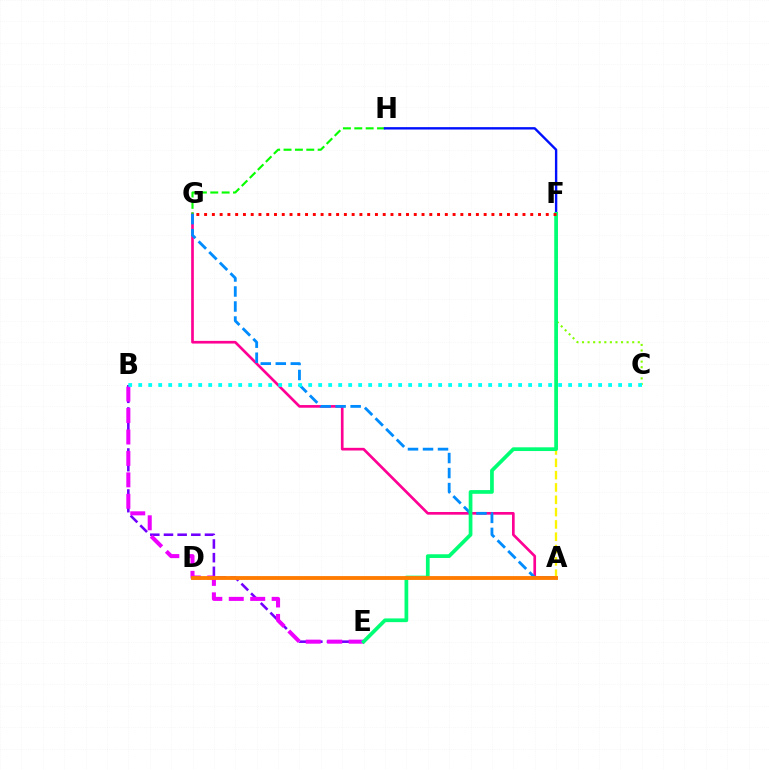{('A', 'G'): [{'color': '#ff0094', 'line_style': 'solid', 'thickness': 1.93}, {'color': '#008cff', 'line_style': 'dashed', 'thickness': 2.04}], ('G', 'H'): [{'color': '#08ff00', 'line_style': 'dashed', 'thickness': 1.55}], ('B', 'E'): [{'color': '#7200ff', 'line_style': 'dashed', 'thickness': 1.86}, {'color': '#ee00ff', 'line_style': 'dashed', 'thickness': 2.91}], ('C', 'F'): [{'color': '#84ff00', 'line_style': 'dotted', 'thickness': 1.52}], ('A', 'F'): [{'color': '#fcf500', 'line_style': 'dashed', 'thickness': 1.67}], ('F', 'H'): [{'color': '#0010ff', 'line_style': 'solid', 'thickness': 1.72}], ('E', 'F'): [{'color': '#00ff74', 'line_style': 'solid', 'thickness': 2.68}], ('A', 'D'): [{'color': '#ff7c00', 'line_style': 'solid', 'thickness': 2.78}], ('B', 'C'): [{'color': '#00fff6', 'line_style': 'dotted', 'thickness': 2.72}], ('F', 'G'): [{'color': '#ff0000', 'line_style': 'dotted', 'thickness': 2.11}]}